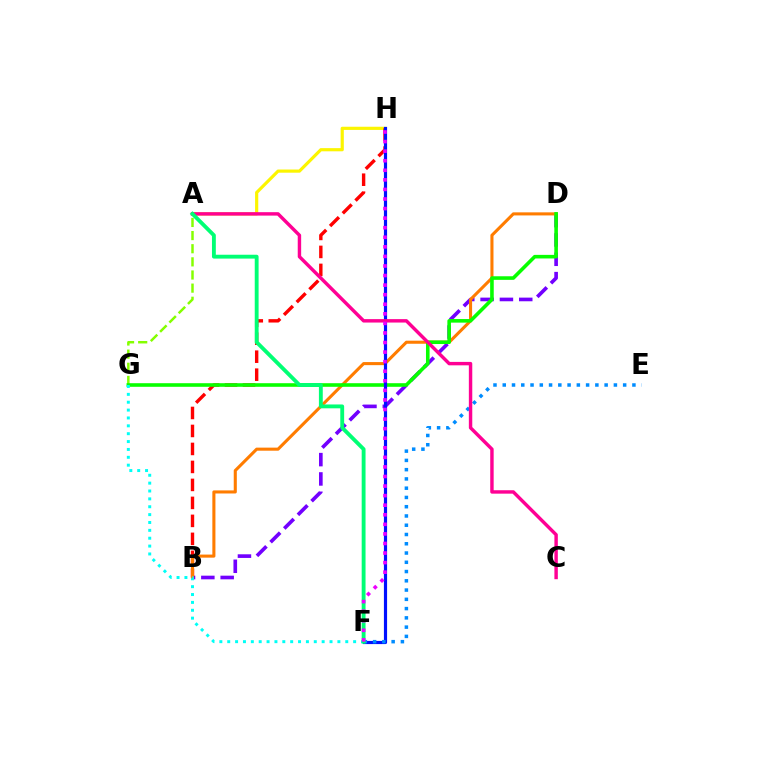{('A', 'H'): [{'color': '#fcf500', 'line_style': 'solid', 'thickness': 2.28}], ('B', 'D'): [{'color': '#7200ff', 'line_style': 'dashed', 'thickness': 2.63}, {'color': '#ff7c00', 'line_style': 'solid', 'thickness': 2.21}], ('A', 'G'): [{'color': '#84ff00', 'line_style': 'dashed', 'thickness': 1.78}], ('B', 'H'): [{'color': '#ff0000', 'line_style': 'dashed', 'thickness': 2.44}], ('D', 'G'): [{'color': '#08ff00', 'line_style': 'solid', 'thickness': 2.59}], ('F', 'H'): [{'color': '#0010ff', 'line_style': 'solid', 'thickness': 2.28}, {'color': '#ee00ff', 'line_style': 'dotted', 'thickness': 2.6}], ('E', 'F'): [{'color': '#008cff', 'line_style': 'dotted', 'thickness': 2.52}], ('A', 'C'): [{'color': '#ff0094', 'line_style': 'solid', 'thickness': 2.47}], ('F', 'G'): [{'color': '#00fff6', 'line_style': 'dotted', 'thickness': 2.14}], ('A', 'F'): [{'color': '#00ff74', 'line_style': 'solid', 'thickness': 2.78}]}